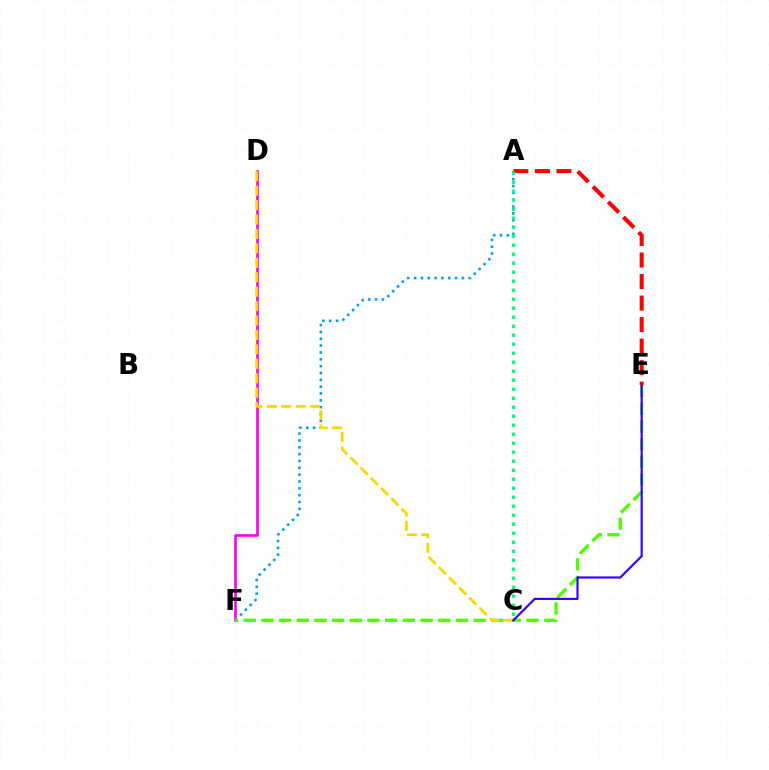{('D', 'F'): [{'color': '#ff00ed', 'line_style': 'solid', 'thickness': 1.9}], ('A', 'F'): [{'color': '#009eff', 'line_style': 'dotted', 'thickness': 1.86}], ('E', 'F'): [{'color': '#4fff00', 'line_style': 'dashed', 'thickness': 2.4}], ('C', 'D'): [{'color': '#ffd500', 'line_style': 'dashed', 'thickness': 1.96}], ('C', 'E'): [{'color': '#3700ff', 'line_style': 'solid', 'thickness': 1.57}], ('A', 'E'): [{'color': '#ff0000', 'line_style': 'dashed', 'thickness': 2.92}], ('A', 'C'): [{'color': '#00ff86', 'line_style': 'dotted', 'thickness': 2.45}]}